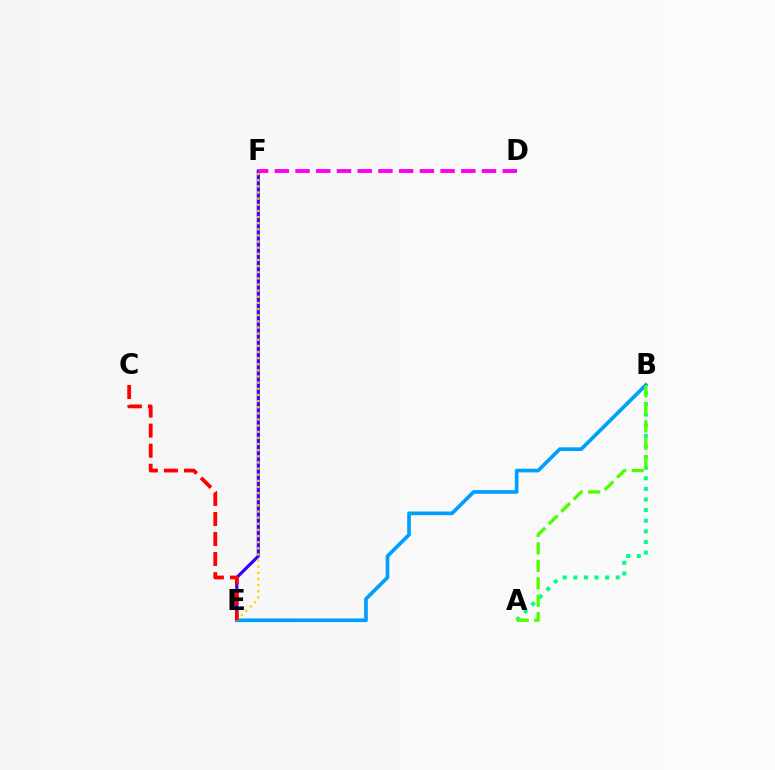{('A', 'B'): [{'color': '#00ff86', 'line_style': 'dotted', 'thickness': 2.88}, {'color': '#4fff00', 'line_style': 'dashed', 'thickness': 2.37}], ('E', 'F'): [{'color': '#3700ff', 'line_style': 'solid', 'thickness': 2.29}, {'color': '#ffd500', 'line_style': 'dotted', 'thickness': 1.67}], ('D', 'F'): [{'color': '#ff00ed', 'line_style': 'dashed', 'thickness': 2.82}], ('B', 'E'): [{'color': '#009eff', 'line_style': 'solid', 'thickness': 2.65}], ('C', 'E'): [{'color': '#ff0000', 'line_style': 'dashed', 'thickness': 2.72}]}